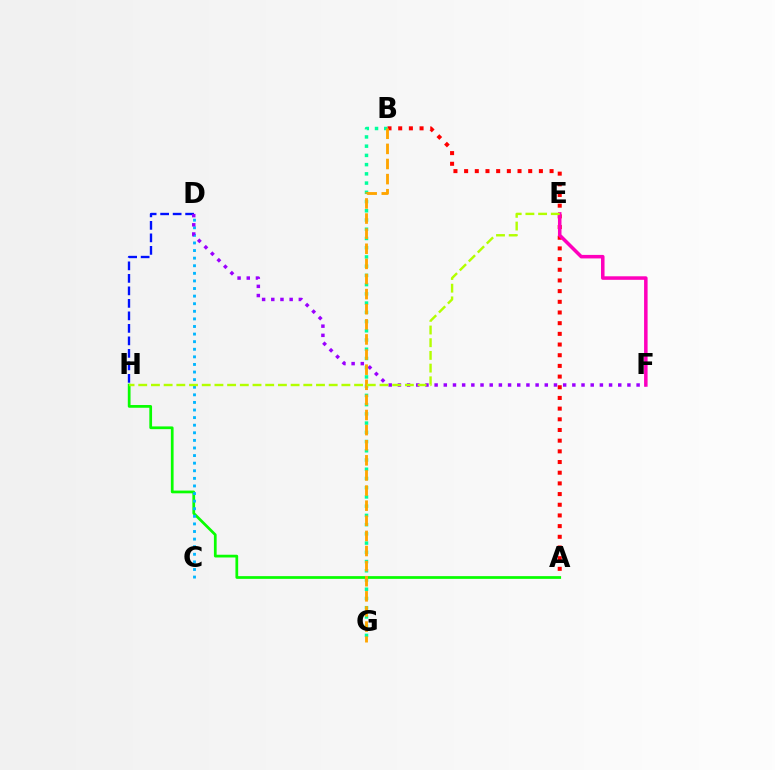{('A', 'H'): [{'color': '#08ff00', 'line_style': 'solid', 'thickness': 1.97}], ('A', 'B'): [{'color': '#ff0000', 'line_style': 'dotted', 'thickness': 2.9}], ('D', 'H'): [{'color': '#0010ff', 'line_style': 'dashed', 'thickness': 1.7}], ('B', 'G'): [{'color': '#00ff9d', 'line_style': 'dotted', 'thickness': 2.51}, {'color': '#ffa500', 'line_style': 'dashed', 'thickness': 2.05}], ('C', 'D'): [{'color': '#00b5ff', 'line_style': 'dotted', 'thickness': 2.06}], ('E', 'F'): [{'color': '#ff00bd', 'line_style': 'solid', 'thickness': 2.54}], ('D', 'F'): [{'color': '#9b00ff', 'line_style': 'dotted', 'thickness': 2.49}], ('E', 'H'): [{'color': '#b3ff00', 'line_style': 'dashed', 'thickness': 1.72}]}